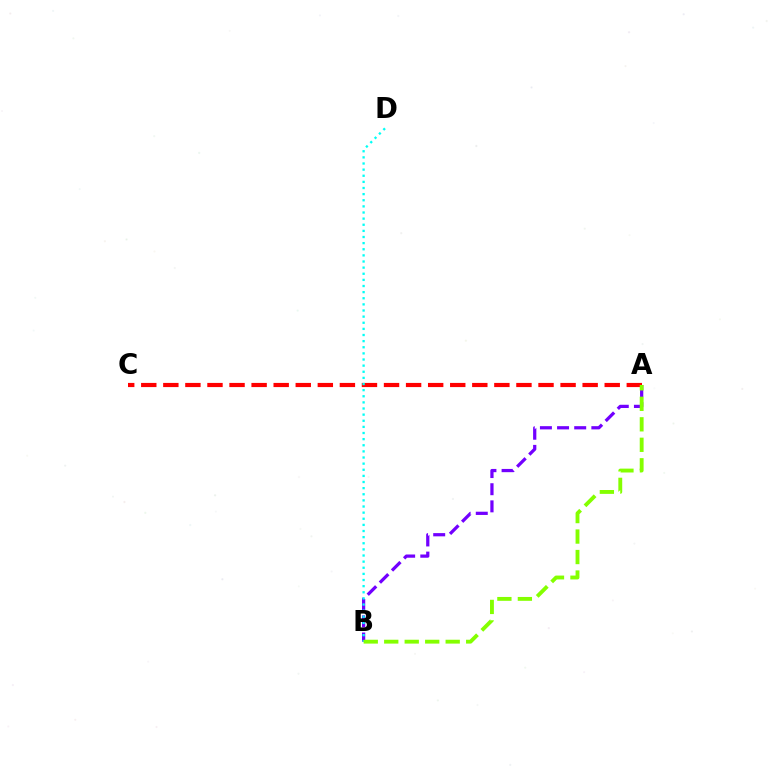{('A', 'C'): [{'color': '#ff0000', 'line_style': 'dashed', 'thickness': 3.0}], ('A', 'B'): [{'color': '#7200ff', 'line_style': 'dashed', 'thickness': 2.33}, {'color': '#84ff00', 'line_style': 'dashed', 'thickness': 2.78}], ('B', 'D'): [{'color': '#00fff6', 'line_style': 'dotted', 'thickness': 1.66}]}